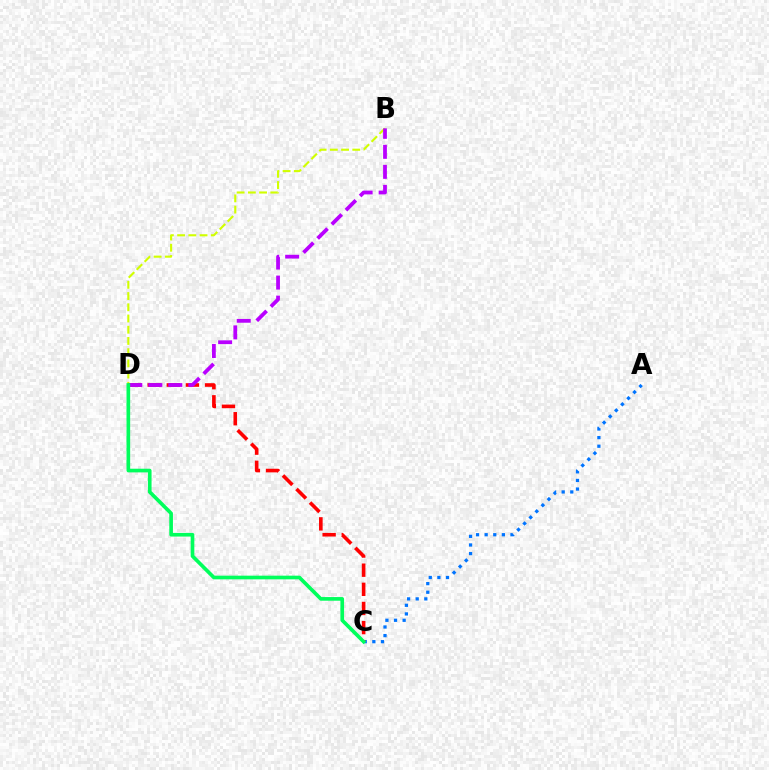{('B', 'D'): [{'color': '#d1ff00', 'line_style': 'dashed', 'thickness': 1.52}, {'color': '#b900ff', 'line_style': 'dashed', 'thickness': 2.72}], ('A', 'C'): [{'color': '#0074ff', 'line_style': 'dotted', 'thickness': 2.34}], ('C', 'D'): [{'color': '#ff0000', 'line_style': 'dashed', 'thickness': 2.6}, {'color': '#00ff5c', 'line_style': 'solid', 'thickness': 2.64}]}